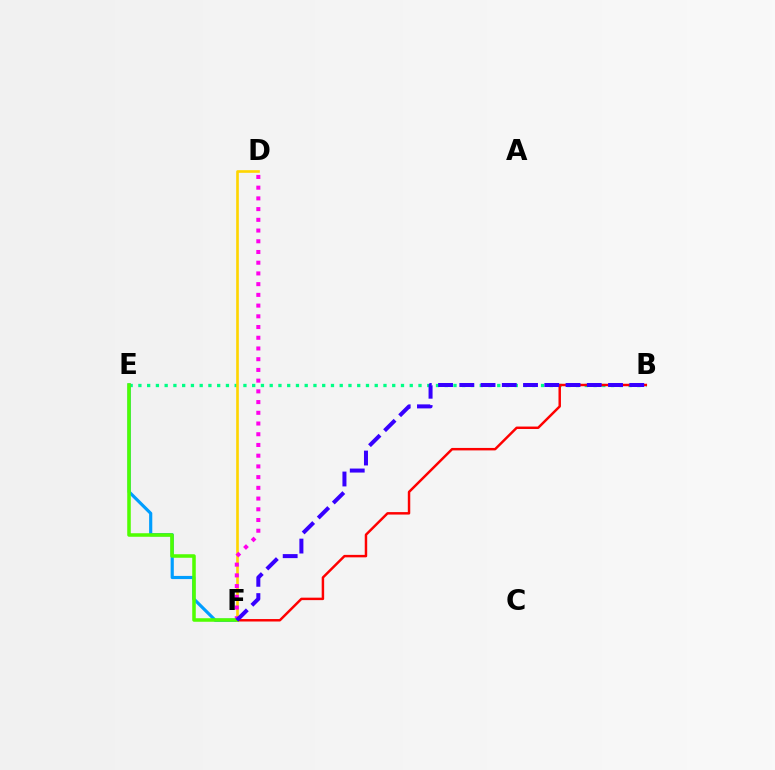{('B', 'E'): [{'color': '#00ff86', 'line_style': 'dotted', 'thickness': 2.38}], ('E', 'F'): [{'color': '#009eff', 'line_style': 'solid', 'thickness': 2.28}, {'color': '#4fff00', 'line_style': 'solid', 'thickness': 2.54}], ('B', 'F'): [{'color': '#ff0000', 'line_style': 'solid', 'thickness': 1.77}, {'color': '#3700ff', 'line_style': 'dashed', 'thickness': 2.89}], ('D', 'F'): [{'color': '#ffd500', 'line_style': 'solid', 'thickness': 1.9}, {'color': '#ff00ed', 'line_style': 'dotted', 'thickness': 2.91}]}